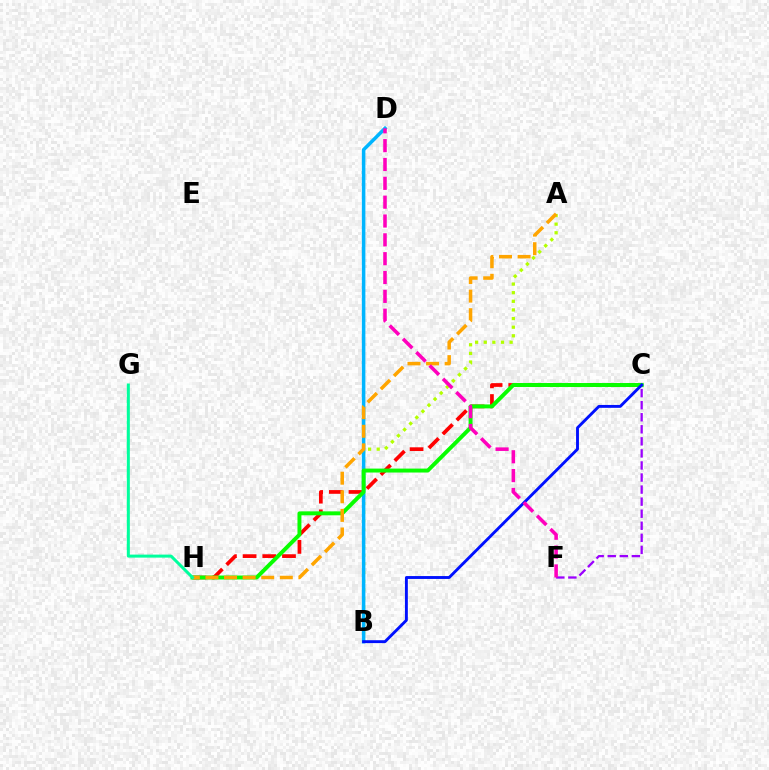{('A', 'B'): [{'color': '#b3ff00', 'line_style': 'dotted', 'thickness': 2.34}], ('C', 'H'): [{'color': '#ff0000', 'line_style': 'dashed', 'thickness': 2.68}, {'color': '#08ff00', 'line_style': 'solid', 'thickness': 2.84}], ('B', 'D'): [{'color': '#00b5ff', 'line_style': 'solid', 'thickness': 2.54}], ('C', 'F'): [{'color': '#9b00ff', 'line_style': 'dashed', 'thickness': 1.64}], ('A', 'H'): [{'color': '#ffa500', 'line_style': 'dashed', 'thickness': 2.53}], ('B', 'C'): [{'color': '#0010ff', 'line_style': 'solid', 'thickness': 2.08}], ('D', 'F'): [{'color': '#ff00bd', 'line_style': 'dashed', 'thickness': 2.56}], ('G', 'H'): [{'color': '#00ff9d', 'line_style': 'solid', 'thickness': 2.17}]}